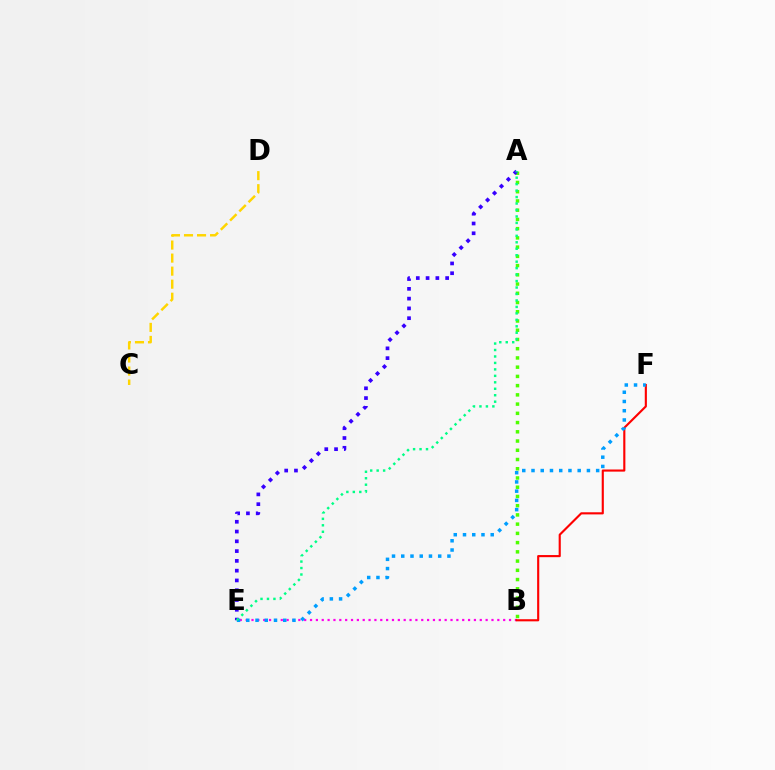{('A', 'B'): [{'color': '#4fff00', 'line_style': 'dotted', 'thickness': 2.51}], ('B', 'E'): [{'color': '#ff00ed', 'line_style': 'dotted', 'thickness': 1.59}], ('B', 'F'): [{'color': '#ff0000', 'line_style': 'solid', 'thickness': 1.53}], ('E', 'F'): [{'color': '#009eff', 'line_style': 'dotted', 'thickness': 2.51}], ('A', 'E'): [{'color': '#3700ff', 'line_style': 'dotted', 'thickness': 2.66}, {'color': '#00ff86', 'line_style': 'dotted', 'thickness': 1.76}], ('C', 'D'): [{'color': '#ffd500', 'line_style': 'dashed', 'thickness': 1.77}]}